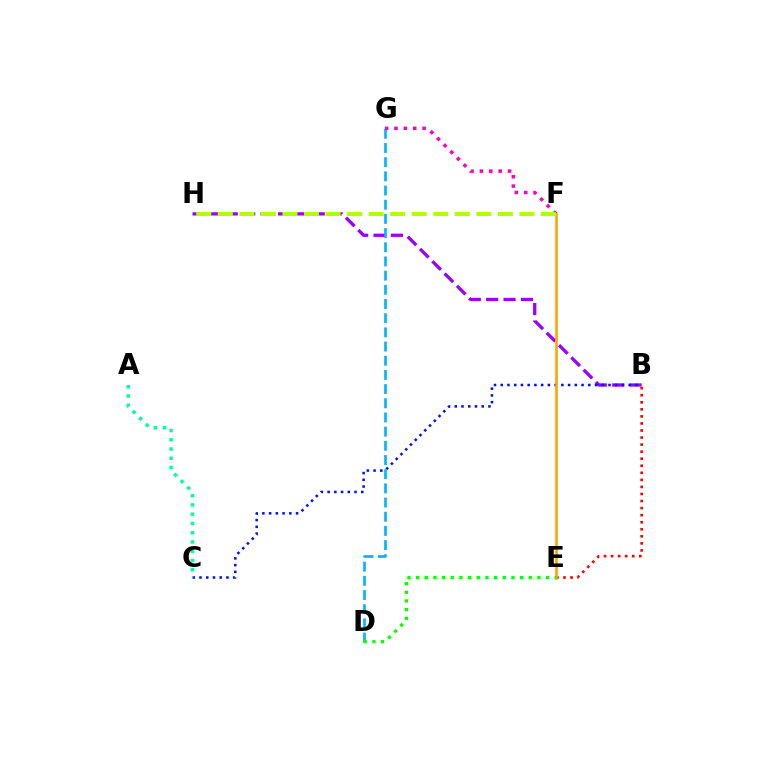{('B', 'H'): [{'color': '#9b00ff', 'line_style': 'dashed', 'thickness': 2.36}], ('B', 'C'): [{'color': '#0010ff', 'line_style': 'dotted', 'thickness': 1.83}], ('B', 'E'): [{'color': '#ff0000', 'line_style': 'dotted', 'thickness': 1.92}], ('D', 'G'): [{'color': '#00b5ff', 'line_style': 'dashed', 'thickness': 1.93}], ('F', 'G'): [{'color': '#ff00bd', 'line_style': 'dotted', 'thickness': 2.55}], ('E', 'F'): [{'color': '#ffa500', 'line_style': 'solid', 'thickness': 1.91}], ('A', 'C'): [{'color': '#00ff9d', 'line_style': 'dotted', 'thickness': 2.51}], ('F', 'H'): [{'color': '#b3ff00', 'line_style': 'dashed', 'thickness': 2.93}], ('D', 'E'): [{'color': '#08ff00', 'line_style': 'dotted', 'thickness': 2.35}]}